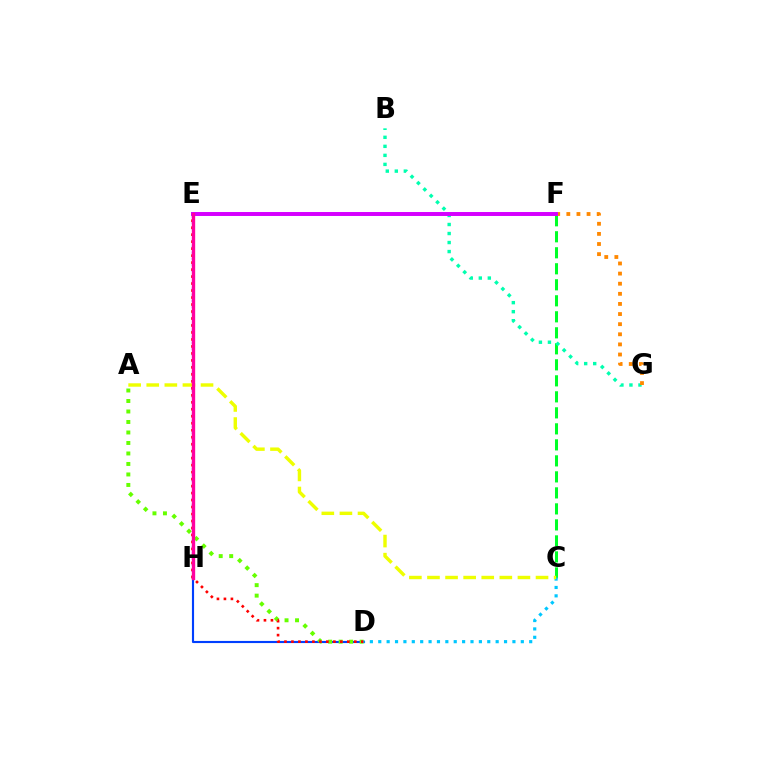{('D', 'H'): [{'color': '#003fff', 'line_style': 'solid', 'thickness': 1.53}], ('C', 'F'): [{'color': '#00ff27', 'line_style': 'dashed', 'thickness': 2.17}], ('A', 'D'): [{'color': '#66ff00', 'line_style': 'dotted', 'thickness': 2.85}], ('E', 'H'): [{'color': '#4f00ff', 'line_style': 'dotted', 'thickness': 1.63}, {'color': '#ff00a0', 'line_style': 'solid', 'thickness': 2.4}], ('B', 'G'): [{'color': '#00ffaf', 'line_style': 'dotted', 'thickness': 2.45}], ('F', 'G'): [{'color': '#ff8800', 'line_style': 'dotted', 'thickness': 2.75}], ('D', 'E'): [{'color': '#ff0000', 'line_style': 'dotted', 'thickness': 1.9}], ('C', 'D'): [{'color': '#00c7ff', 'line_style': 'dotted', 'thickness': 2.28}], ('A', 'C'): [{'color': '#eeff00', 'line_style': 'dashed', 'thickness': 2.46}], ('E', 'F'): [{'color': '#d600ff', 'line_style': 'solid', 'thickness': 2.85}]}